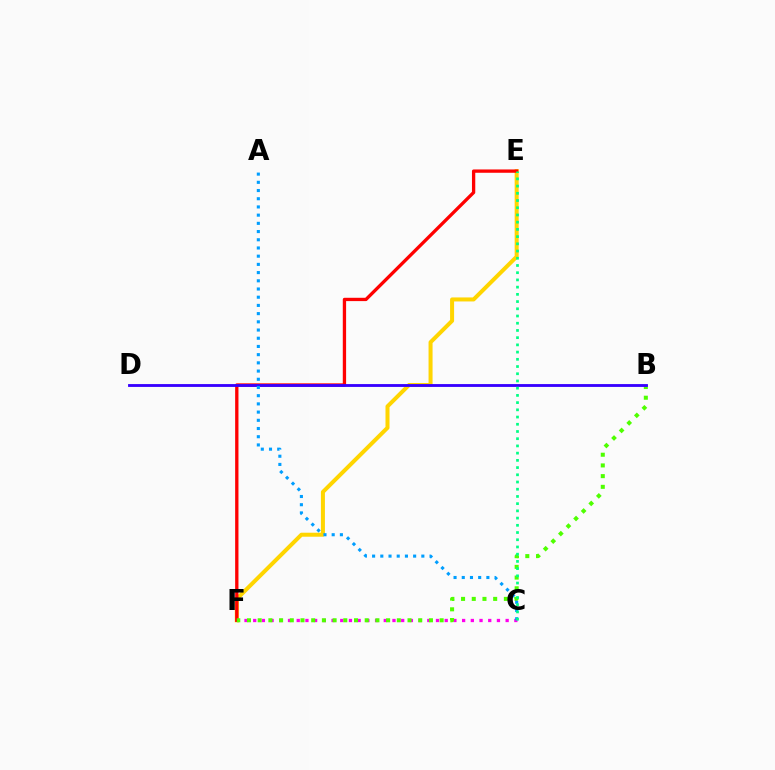{('C', 'F'): [{'color': '#ff00ed', 'line_style': 'dotted', 'thickness': 2.37}], ('E', 'F'): [{'color': '#ffd500', 'line_style': 'solid', 'thickness': 2.89}, {'color': '#ff0000', 'line_style': 'solid', 'thickness': 2.38}], ('B', 'F'): [{'color': '#4fff00', 'line_style': 'dotted', 'thickness': 2.91}], ('B', 'D'): [{'color': '#3700ff', 'line_style': 'solid', 'thickness': 2.05}], ('A', 'C'): [{'color': '#009eff', 'line_style': 'dotted', 'thickness': 2.23}], ('C', 'E'): [{'color': '#00ff86', 'line_style': 'dotted', 'thickness': 1.96}]}